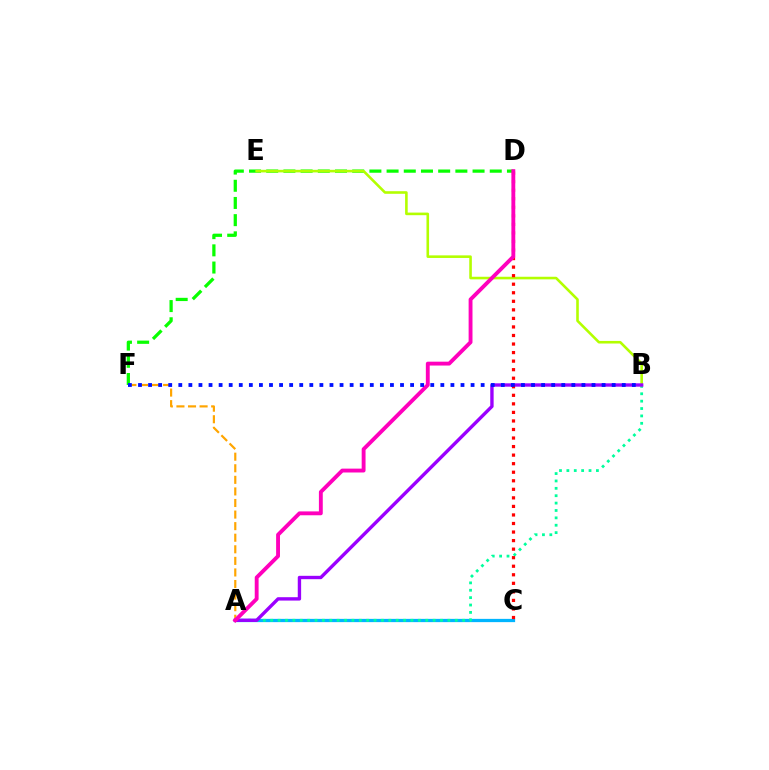{('D', 'F'): [{'color': '#08ff00', 'line_style': 'dashed', 'thickness': 2.34}], ('A', 'C'): [{'color': '#00b5ff', 'line_style': 'solid', 'thickness': 2.34}], ('A', 'B'): [{'color': '#00ff9d', 'line_style': 'dotted', 'thickness': 2.01}, {'color': '#9b00ff', 'line_style': 'solid', 'thickness': 2.43}], ('B', 'E'): [{'color': '#b3ff00', 'line_style': 'solid', 'thickness': 1.87}], ('A', 'F'): [{'color': '#ffa500', 'line_style': 'dashed', 'thickness': 1.57}], ('C', 'D'): [{'color': '#ff0000', 'line_style': 'dotted', 'thickness': 2.32}], ('A', 'D'): [{'color': '#ff00bd', 'line_style': 'solid', 'thickness': 2.78}], ('B', 'F'): [{'color': '#0010ff', 'line_style': 'dotted', 'thickness': 2.74}]}